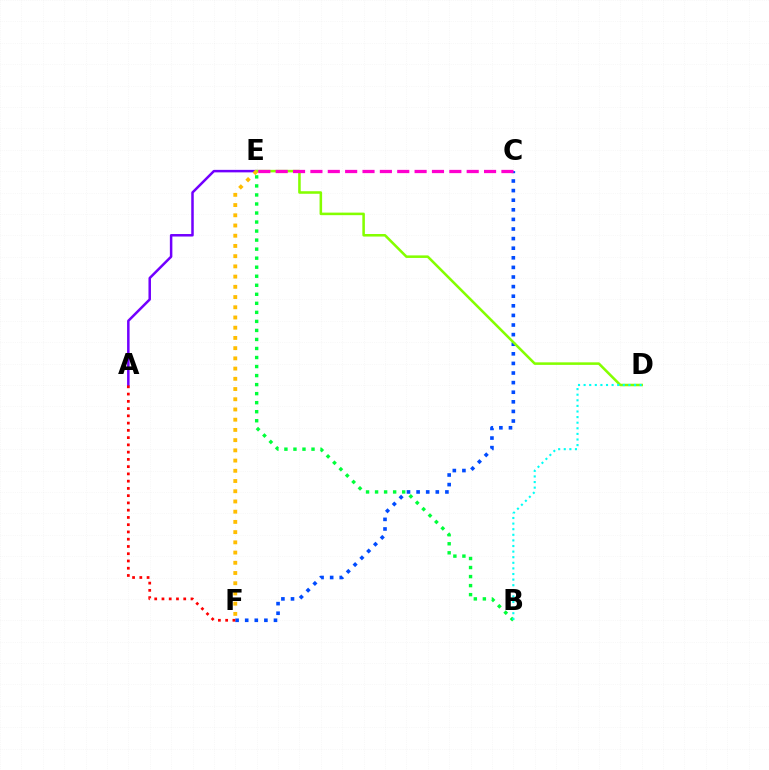{('C', 'F'): [{'color': '#004bff', 'line_style': 'dotted', 'thickness': 2.61}], ('A', 'E'): [{'color': '#7200ff', 'line_style': 'solid', 'thickness': 1.81}], ('B', 'E'): [{'color': '#00ff39', 'line_style': 'dotted', 'thickness': 2.45}], ('D', 'E'): [{'color': '#84ff00', 'line_style': 'solid', 'thickness': 1.84}], ('A', 'F'): [{'color': '#ff0000', 'line_style': 'dotted', 'thickness': 1.97}], ('E', 'F'): [{'color': '#ffbd00', 'line_style': 'dotted', 'thickness': 2.78}], ('B', 'D'): [{'color': '#00fff6', 'line_style': 'dotted', 'thickness': 1.52}], ('C', 'E'): [{'color': '#ff00cf', 'line_style': 'dashed', 'thickness': 2.36}]}